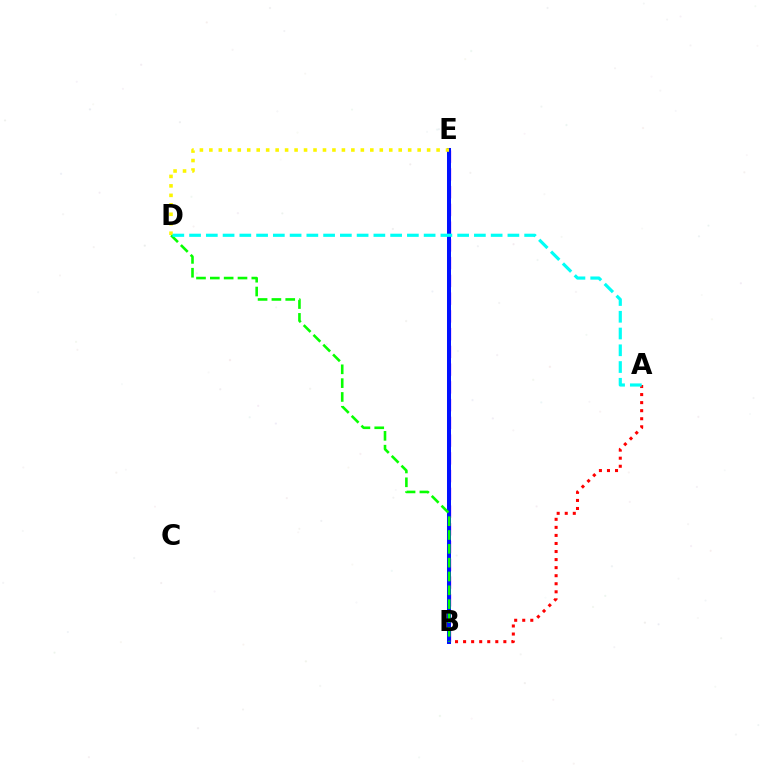{('A', 'B'): [{'color': '#ff0000', 'line_style': 'dotted', 'thickness': 2.19}], ('B', 'E'): [{'color': '#ee00ff', 'line_style': 'dashed', 'thickness': 2.41}, {'color': '#0010ff', 'line_style': 'solid', 'thickness': 2.89}], ('B', 'D'): [{'color': '#08ff00', 'line_style': 'dashed', 'thickness': 1.88}], ('D', 'E'): [{'color': '#fcf500', 'line_style': 'dotted', 'thickness': 2.57}], ('A', 'D'): [{'color': '#00fff6', 'line_style': 'dashed', 'thickness': 2.28}]}